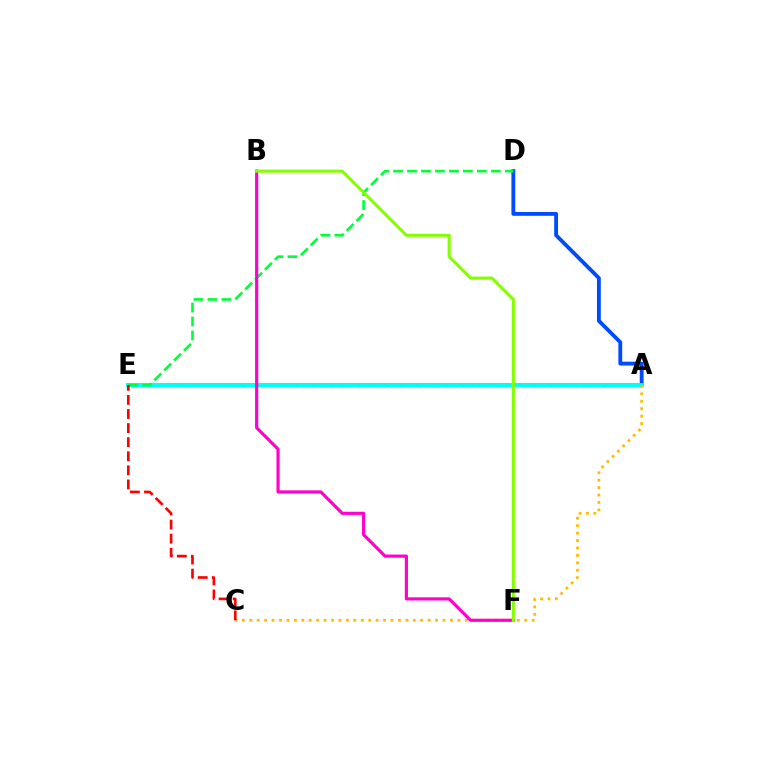{('A', 'E'): [{'color': '#7200ff', 'line_style': 'dashed', 'thickness': 2.38}, {'color': '#00fff6', 'line_style': 'solid', 'thickness': 2.91}], ('A', 'D'): [{'color': '#004bff', 'line_style': 'solid', 'thickness': 2.76}], ('A', 'C'): [{'color': '#ffbd00', 'line_style': 'dotted', 'thickness': 2.02}], ('D', 'E'): [{'color': '#00ff39', 'line_style': 'dashed', 'thickness': 1.9}], ('C', 'E'): [{'color': '#ff0000', 'line_style': 'dashed', 'thickness': 1.91}], ('B', 'F'): [{'color': '#ff00cf', 'line_style': 'solid', 'thickness': 2.27}, {'color': '#84ff00', 'line_style': 'solid', 'thickness': 2.21}]}